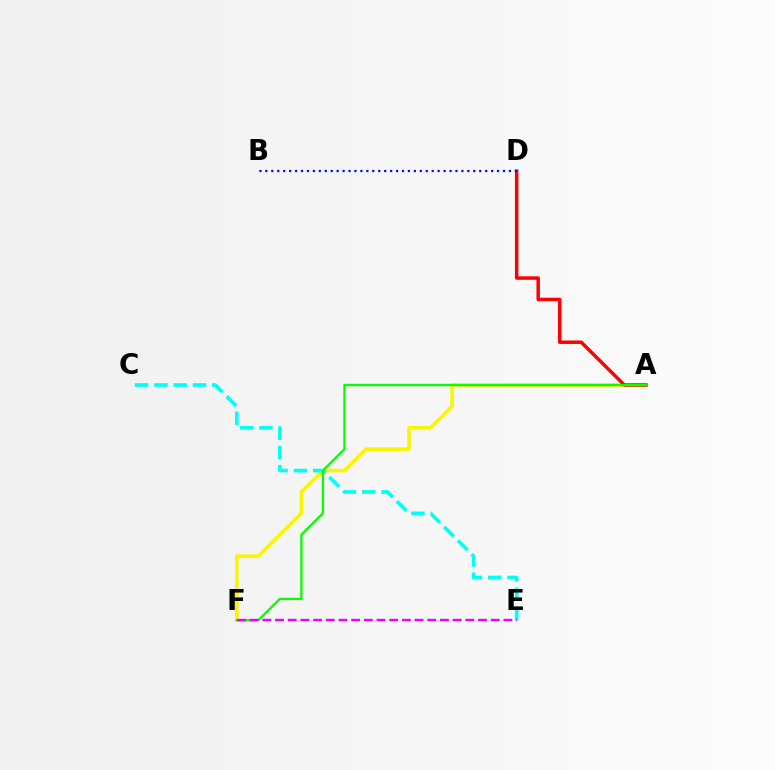{('A', 'F'): [{'color': '#fcf500', 'line_style': 'solid', 'thickness': 2.58}, {'color': '#08ff00', 'line_style': 'solid', 'thickness': 1.68}], ('A', 'D'): [{'color': '#ff0000', 'line_style': 'solid', 'thickness': 2.5}], ('B', 'D'): [{'color': '#0010ff', 'line_style': 'dotted', 'thickness': 1.61}], ('C', 'E'): [{'color': '#00fff6', 'line_style': 'dashed', 'thickness': 2.62}], ('E', 'F'): [{'color': '#ee00ff', 'line_style': 'dashed', 'thickness': 1.72}]}